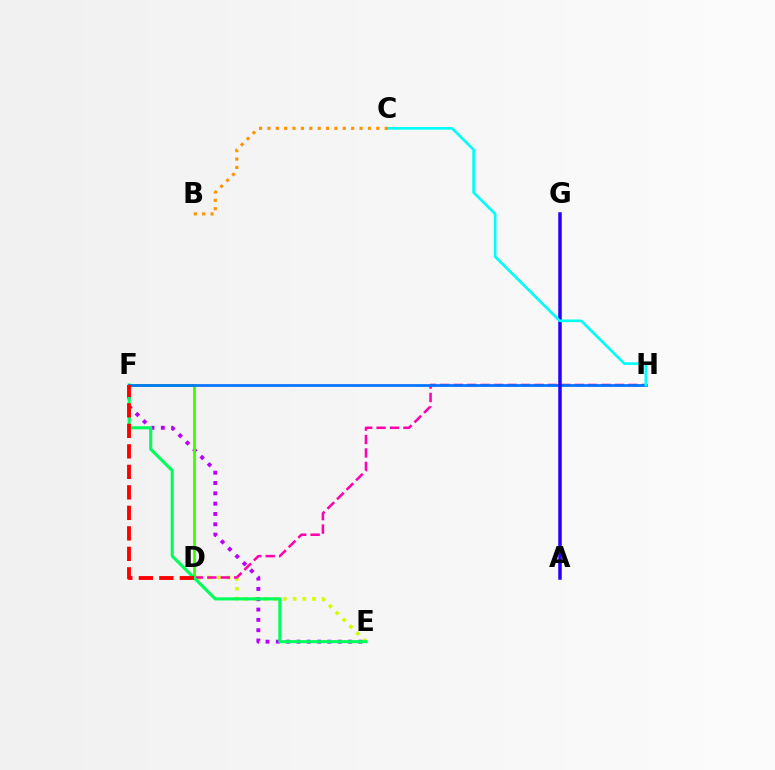{('D', 'E'): [{'color': '#d1ff00', 'line_style': 'dotted', 'thickness': 2.63}], ('E', 'F'): [{'color': '#b900ff', 'line_style': 'dotted', 'thickness': 2.8}, {'color': '#00ff5c', 'line_style': 'solid', 'thickness': 2.24}], ('D', 'H'): [{'color': '#ff00ac', 'line_style': 'dashed', 'thickness': 1.82}], ('D', 'F'): [{'color': '#3dff00', 'line_style': 'solid', 'thickness': 2.01}, {'color': '#ff0000', 'line_style': 'dashed', 'thickness': 2.78}], ('F', 'H'): [{'color': '#0074ff', 'line_style': 'solid', 'thickness': 1.96}], ('A', 'G'): [{'color': '#2500ff', 'line_style': 'solid', 'thickness': 2.52}], ('C', 'H'): [{'color': '#00fff6', 'line_style': 'solid', 'thickness': 1.92}], ('B', 'C'): [{'color': '#ff9400', 'line_style': 'dotted', 'thickness': 2.28}]}